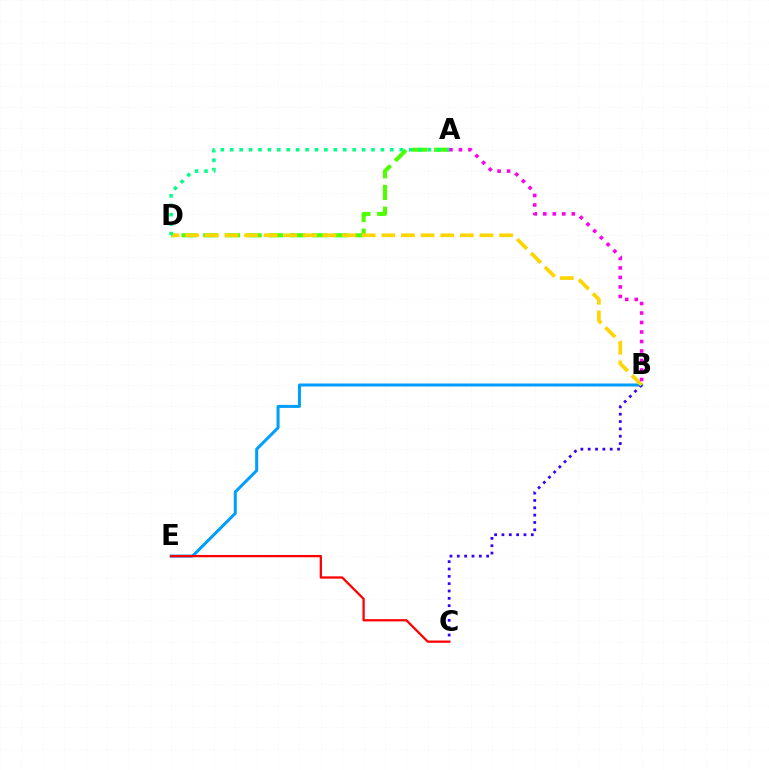{('B', 'E'): [{'color': '#009eff', 'line_style': 'solid', 'thickness': 2.17}], ('A', 'D'): [{'color': '#4fff00', 'line_style': 'dashed', 'thickness': 2.95}, {'color': '#00ff86', 'line_style': 'dotted', 'thickness': 2.56}], ('B', 'C'): [{'color': '#3700ff', 'line_style': 'dotted', 'thickness': 1.99}], ('B', 'D'): [{'color': '#ffd500', 'line_style': 'dashed', 'thickness': 2.67}], ('C', 'E'): [{'color': '#ff0000', 'line_style': 'solid', 'thickness': 1.64}], ('A', 'B'): [{'color': '#ff00ed', 'line_style': 'dotted', 'thickness': 2.58}]}